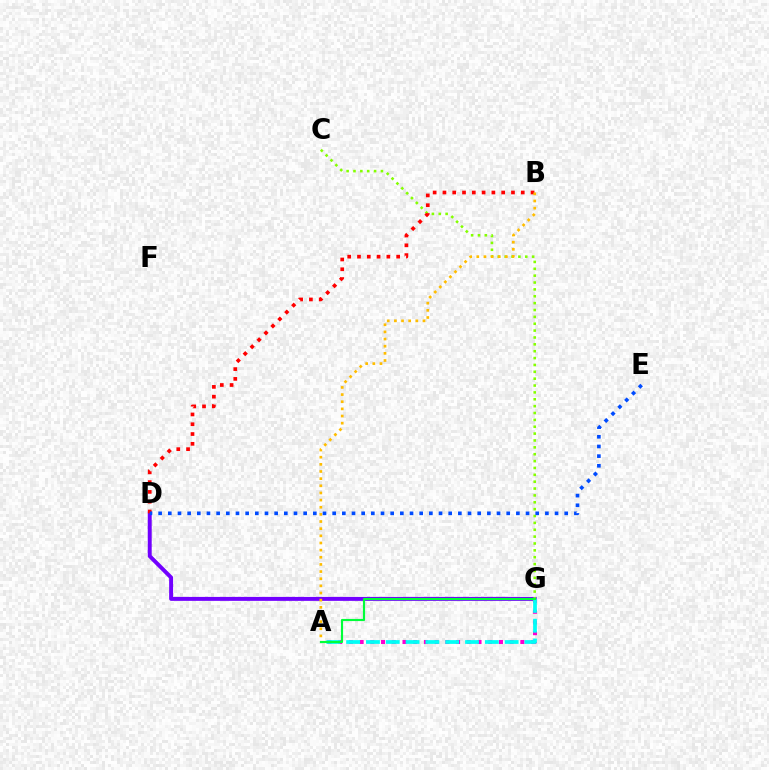{('D', 'G'): [{'color': '#7200ff', 'line_style': 'solid', 'thickness': 2.84}], ('A', 'G'): [{'color': '#ff00cf', 'line_style': 'dotted', 'thickness': 2.91}, {'color': '#00fff6', 'line_style': 'dashed', 'thickness': 2.69}, {'color': '#00ff39', 'line_style': 'solid', 'thickness': 1.55}], ('C', 'G'): [{'color': '#84ff00', 'line_style': 'dotted', 'thickness': 1.87}], ('B', 'D'): [{'color': '#ff0000', 'line_style': 'dotted', 'thickness': 2.66}], ('A', 'B'): [{'color': '#ffbd00', 'line_style': 'dotted', 'thickness': 1.94}], ('D', 'E'): [{'color': '#004bff', 'line_style': 'dotted', 'thickness': 2.63}]}